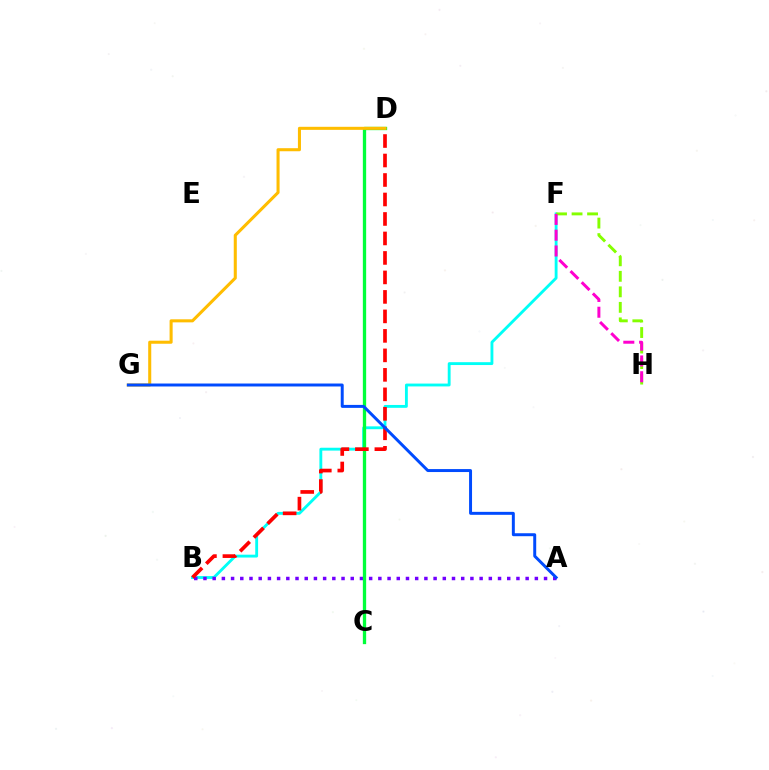{('B', 'F'): [{'color': '#00fff6', 'line_style': 'solid', 'thickness': 2.06}], ('A', 'B'): [{'color': '#7200ff', 'line_style': 'dotted', 'thickness': 2.5}], ('F', 'H'): [{'color': '#84ff00', 'line_style': 'dashed', 'thickness': 2.11}, {'color': '#ff00cf', 'line_style': 'dashed', 'thickness': 2.15}], ('C', 'D'): [{'color': '#00ff39', 'line_style': 'solid', 'thickness': 2.38}], ('B', 'D'): [{'color': '#ff0000', 'line_style': 'dashed', 'thickness': 2.65}], ('D', 'G'): [{'color': '#ffbd00', 'line_style': 'solid', 'thickness': 2.2}], ('A', 'G'): [{'color': '#004bff', 'line_style': 'solid', 'thickness': 2.13}]}